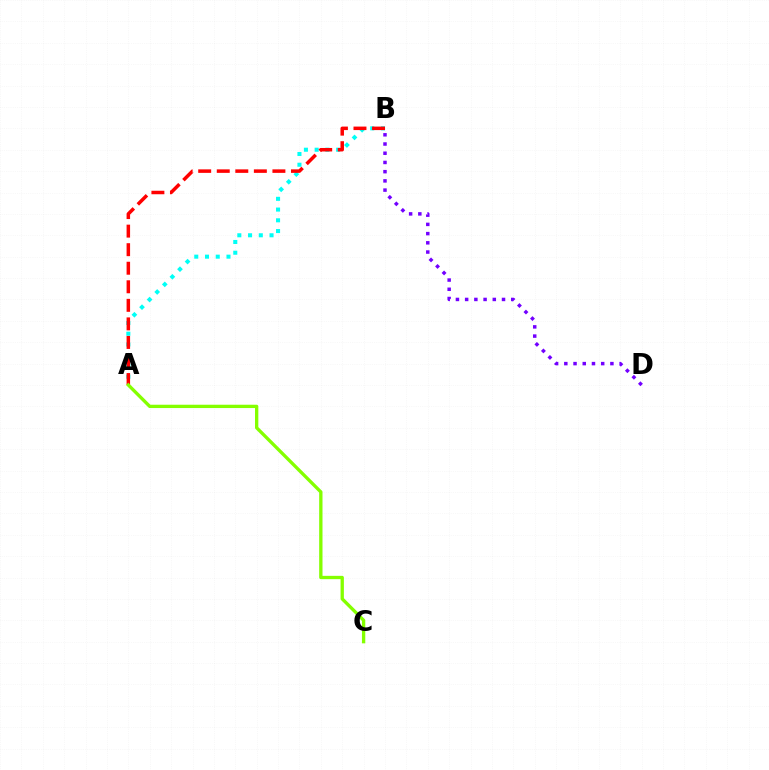{('A', 'B'): [{'color': '#00fff6', 'line_style': 'dotted', 'thickness': 2.92}, {'color': '#ff0000', 'line_style': 'dashed', 'thickness': 2.52}], ('A', 'C'): [{'color': '#84ff00', 'line_style': 'solid', 'thickness': 2.39}], ('B', 'D'): [{'color': '#7200ff', 'line_style': 'dotted', 'thickness': 2.5}]}